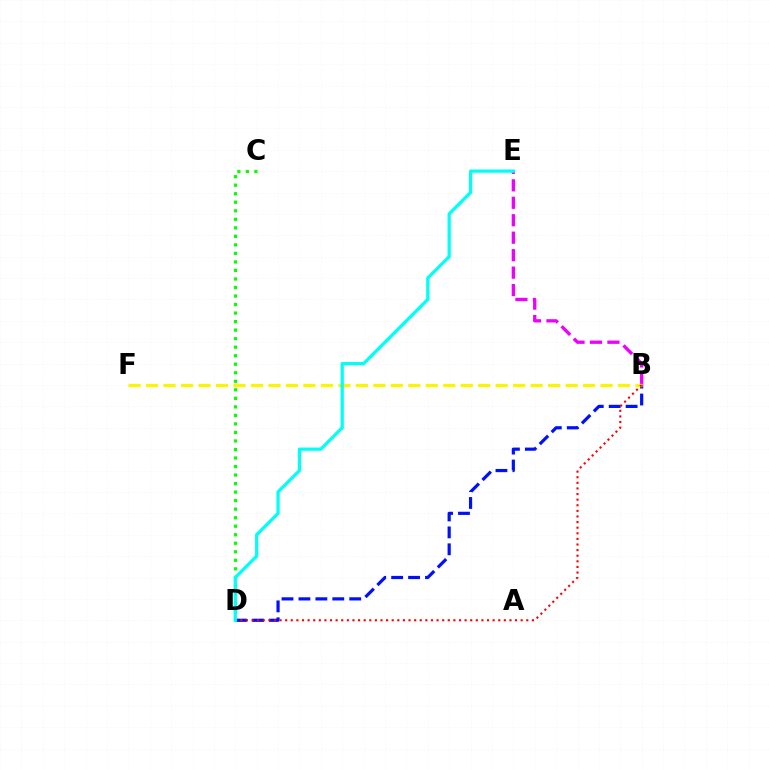{('C', 'D'): [{'color': '#08ff00', 'line_style': 'dotted', 'thickness': 2.32}], ('B', 'D'): [{'color': '#0010ff', 'line_style': 'dashed', 'thickness': 2.3}, {'color': '#ff0000', 'line_style': 'dotted', 'thickness': 1.52}], ('B', 'E'): [{'color': '#ee00ff', 'line_style': 'dashed', 'thickness': 2.37}], ('B', 'F'): [{'color': '#fcf500', 'line_style': 'dashed', 'thickness': 2.37}], ('D', 'E'): [{'color': '#00fff6', 'line_style': 'solid', 'thickness': 2.34}]}